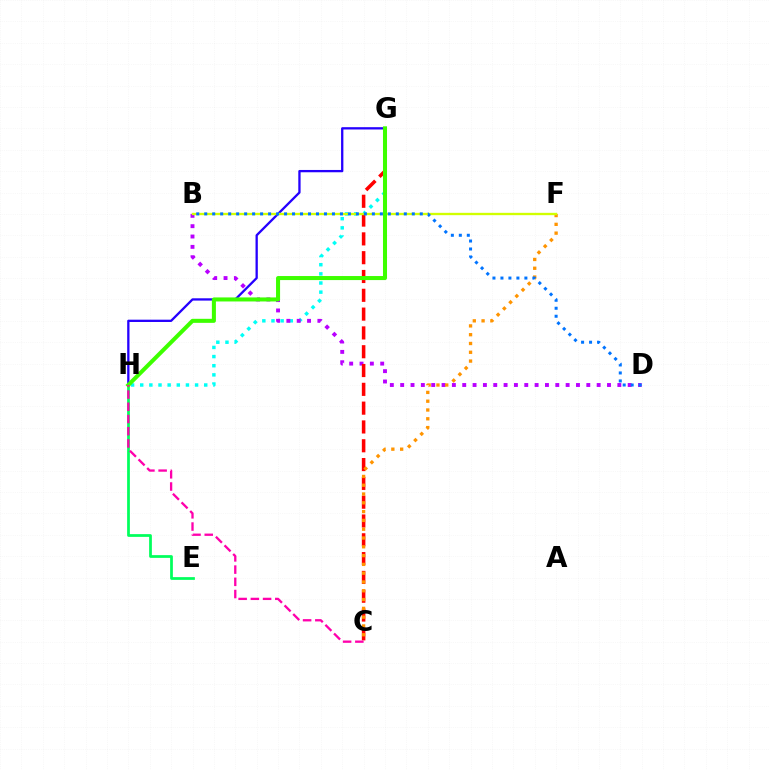{('G', 'H'): [{'color': '#00fff6', 'line_style': 'dotted', 'thickness': 2.48}, {'color': '#2500ff', 'line_style': 'solid', 'thickness': 1.66}, {'color': '#3dff00', 'line_style': 'solid', 'thickness': 2.91}], ('E', 'H'): [{'color': '#00ff5c', 'line_style': 'solid', 'thickness': 1.98}], ('B', 'D'): [{'color': '#b900ff', 'line_style': 'dotted', 'thickness': 2.81}, {'color': '#0074ff', 'line_style': 'dotted', 'thickness': 2.17}], ('C', 'G'): [{'color': '#ff0000', 'line_style': 'dashed', 'thickness': 2.55}], ('C', 'F'): [{'color': '#ff9400', 'line_style': 'dotted', 'thickness': 2.39}], ('B', 'F'): [{'color': '#d1ff00', 'line_style': 'solid', 'thickness': 1.69}], ('C', 'H'): [{'color': '#ff00ac', 'line_style': 'dashed', 'thickness': 1.66}]}